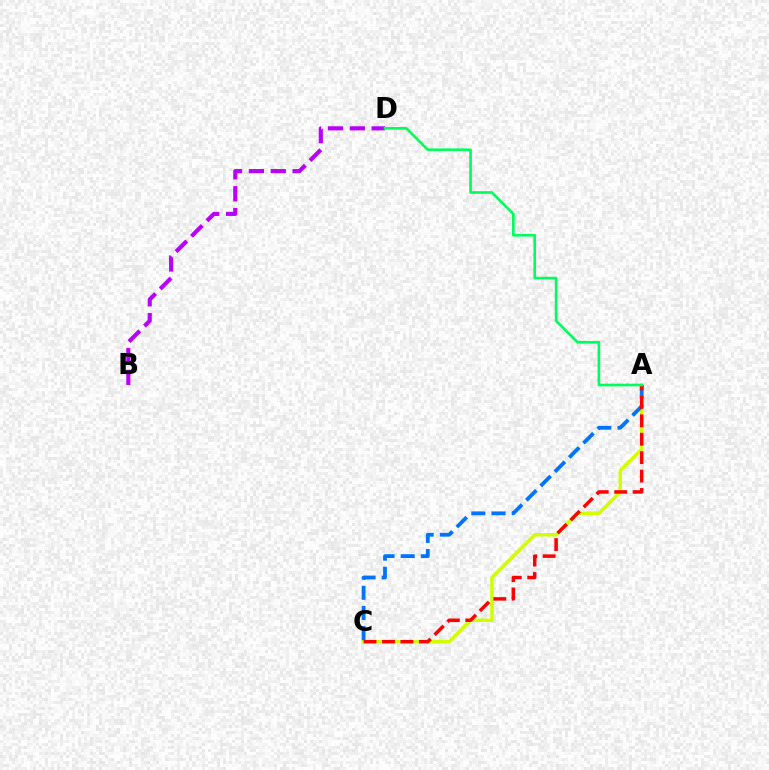{('A', 'C'): [{'color': '#d1ff00', 'line_style': 'solid', 'thickness': 2.51}, {'color': '#0074ff', 'line_style': 'dashed', 'thickness': 2.74}, {'color': '#ff0000', 'line_style': 'dashed', 'thickness': 2.5}], ('B', 'D'): [{'color': '#b900ff', 'line_style': 'dashed', 'thickness': 2.97}], ('A', 'D'): [{'color': '#00ff5c', 'line_style': 'solid', 'thickness': 1.9}]}